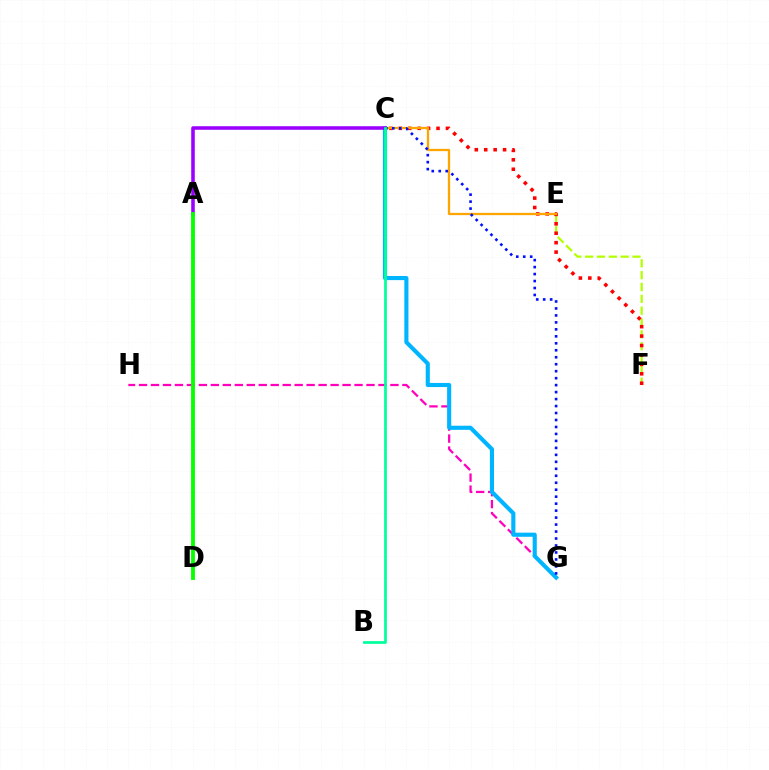{('E', 'F'): [{'color': '#b3ff00', 'line_style': 'dashed', 'thickness': 1.61}], ('C', 'F'): [{'color': '#ff0000', 'line_style': 'dotted', 'thickness': 2.56}], ('C', 'E'): [{'color': '#ffa500', 'line_style': 'solid', 'thickness': 1.64}], ('G', 'H'): [{'color': '#ff00bd', 'line_style': 'dashed', 'thickness': 1.63}], ('C', 'G'): [{'color': '#00b5ff', 'line_style': 'solid', 'thickness': 2.96}, {'color': '#0010ff', 'line_style': 'dotted', 'thickness': 1.89}], ('A', 'C'): [{'color': '#9b00ff', 'line_style': 'solid', 'thickness': 2.56}], ('B', 'C'): [{'color': '#00ff9d', 'line_style': 'solid', 'thickness': 1.97}], ('A', 'D'): [{'color': '#08ff00', 'line_style': 'solid', 'thickness': 2.77}]}